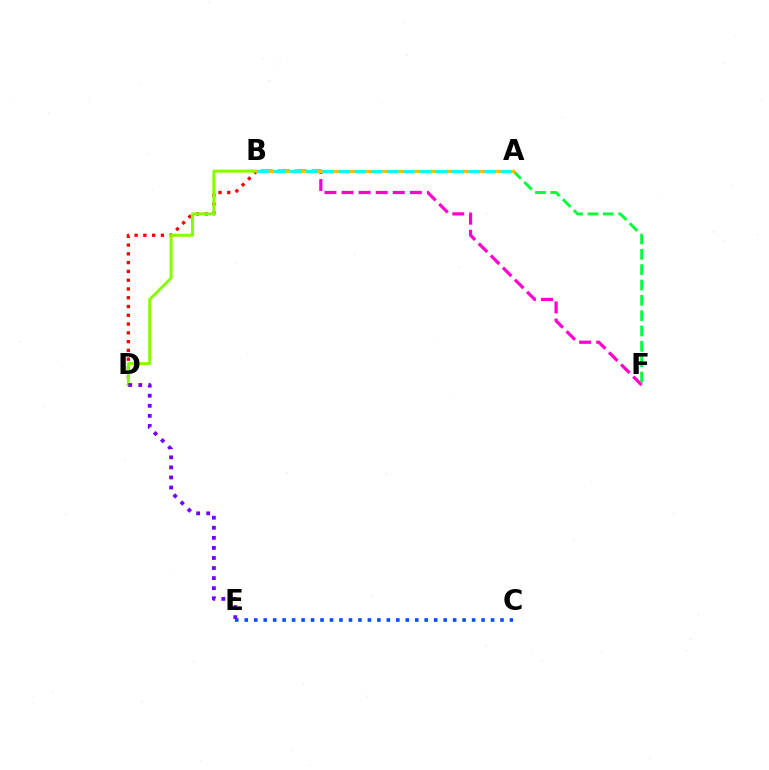{('B', 'D'): [{'color': '#ff0000', 'line_style': 'dotted', 'thickness': 2.39}, {'color': '#84ff00', 'line_style': 'solid', 'thickness': 2.11}], ('A', 'F'): [{'color': '#00ff39', 'line_style': 'dashed', 'thickness': 2.08}], ('B', 'F'): [{'color': '#ff00cf', 'line_style': 'dashed', 'thickness': 2.32}], ('A', 'B'): [{'color': '#ffbd00', 'line_style': 'solid', 'thickness': 2.36}, {'color': '#00fff6', 'line_style': 'dashed', 'thickness': 2.2}], ('C', 'E'): [{'color': '#004bff', 'line_style': 'dotted', 'thickness': 2.57}], ('D', 'E'): [{'color': '#7200ff', 'line_style': 'dotted', 'thickness': 2.74}]}